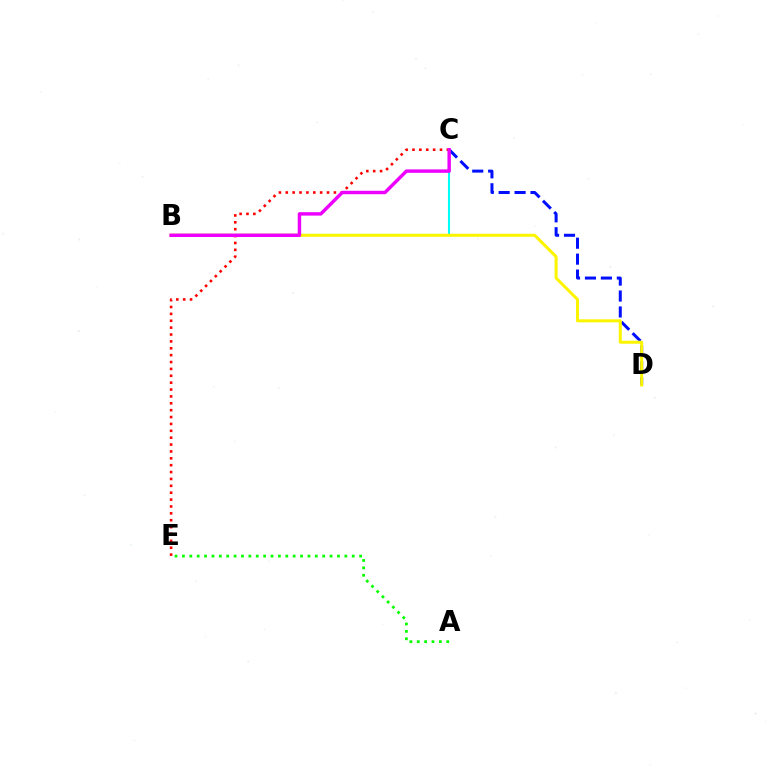{('B', 'C'): [{'color': '#00fff6', 'line_style': 'solid', 'thickness': 1.51}, {'color': '#ee00ff', 'line_style': 'solid', 'thickness': 2.47}], ('A', 'E'): [{'color': '#08ff00', 'line_style': 'dotted', 'thickness': 2.01}], ('C', 'D'): [{'color': '#0010ff', 'line_style': 'dashed', 'thickness': 2.16}], ('C', 'E'): [{'color': '#ff0000', 'line_style': 'dotted', 'thickness': 1.87}], ('B', 'D'): [{'color': '#fcf500', 'line_style': 'solid', 'thickness': 2.18}]}